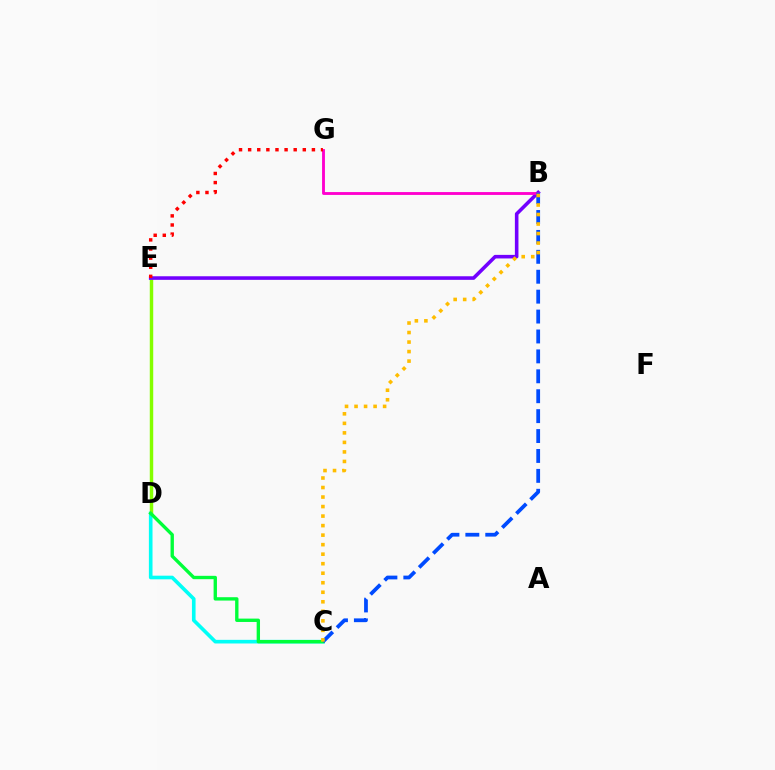{('C', 'D'): [{'color': '#00fff6', 'line_style': 'solid', 'thickness': 2.61}, {'color': '#00ff39', 'line_style': 'solid', 'thickness': 2.42}], ('D', 'E'): [{'color': '#84ff00', 'line_style': 'solid', 'thickness': 2.48}], ('B', 'E'): [{'color': '#7200ff', 'line_style': 'solid', 'thickness': 2.57}], ('B', 'G'): [{'color': '#ff00cf', 'line_style': 'solid', 'thickness': 2.06}], ('B', 'C'): [{'color': '#004bff', 'line_style': 'dashed', 'thickness': 2.71}, {'color': '#ffbd00', 'line_style': 'dotted', 'thickness': 2.59}], ('E', 'G'): [{'color': '#ff0000', 'line_style': 'dotted', 'thickness': 2.48}]}